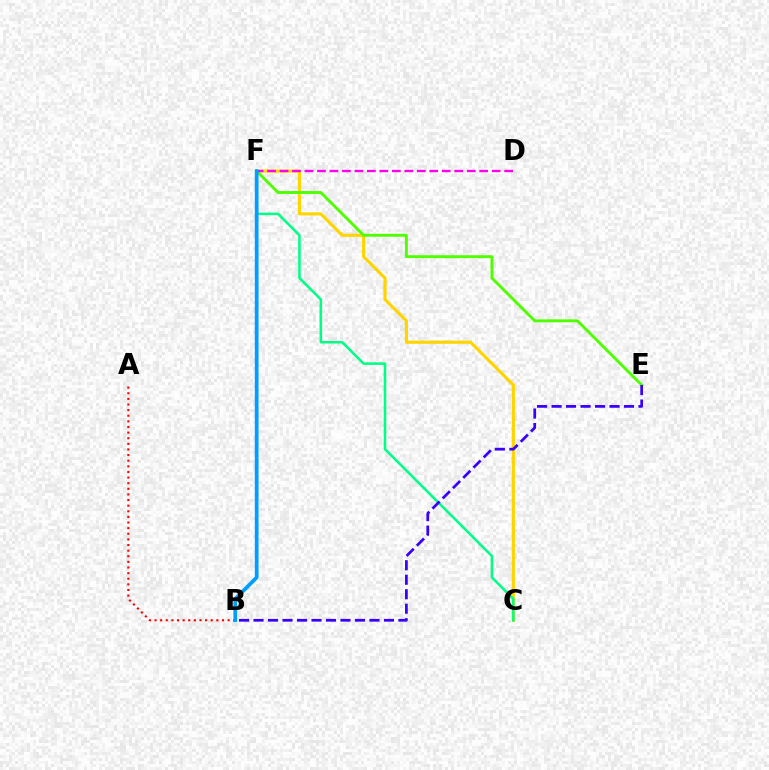{('C', 'F'): [{'color': '#ffd500', 'line_style': 'solid', 'thickness': 2.27}, {'color': '#00ff86', 'line_style': 'solid', 'thickness': 1.84}], ('E', 'F'): [{'color': '#4fff00', 'line_style': 'solid', 'thickness': 2.09}], ('D', 'F'): [{'color': '#ff00ed', 'line_style': 'dashed', 'thickness': 1.7}], ('A', 'B'): [{'color': '#ff0000', 'line_style': 'dotted', 'thickness': 1.53}], ('B', 'E'): [{'color': '#3700ff', 'line_style': 'dashed', 'thickness': 1.97}], ('B', 'F'): [{'color': '#009eff', 'line_style': 'solid', 'thickness': 2.7}]}